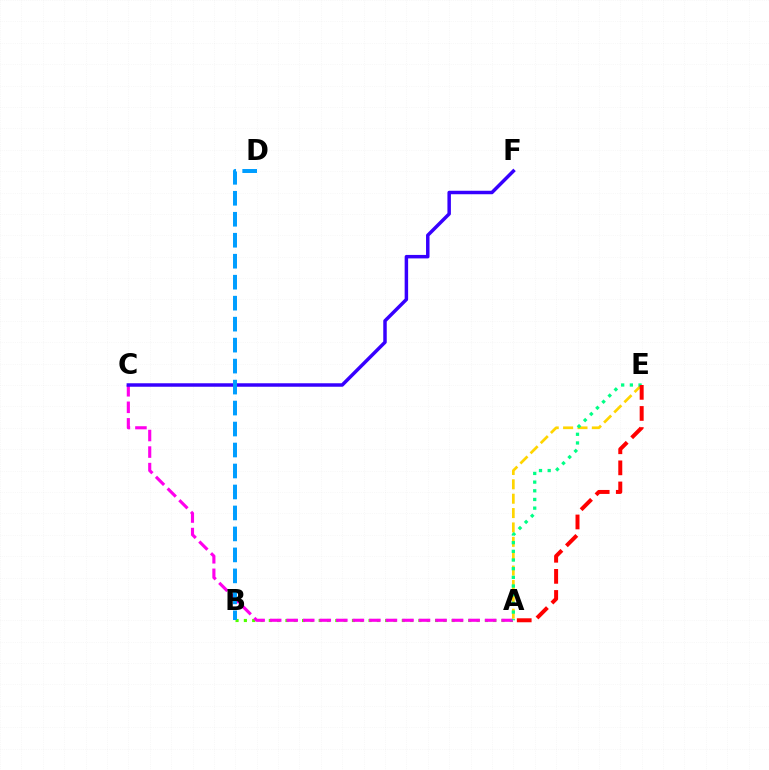{('A', 'B'): [{'color': '#4fff00', 'line_style': 'dotted', 'thickness': 2.26}], ('A', 'E'): [{'color': '#ffd500', 'line_style': 'dashed', 'thickness': 1.95}, {'color': '#00ff86', 'line_style': 'dotted', 'thickness': 2.36}, {'color': '#ff0000', 'line_style': 'dashed', 'thickness': 2.86}], ('A', 'C'): [{'color': '#ff00ed', 'line_style': 'dashed', 'thickness': 2.25}], ('C', 'F'): [{'color': '#3700ff', 'line_style': 'solid', 'thickness': 2.5}], ('B', 'D'): [{'color': '#009eff', 'line_style': 'dashed', 'thickness': 2.85}]}